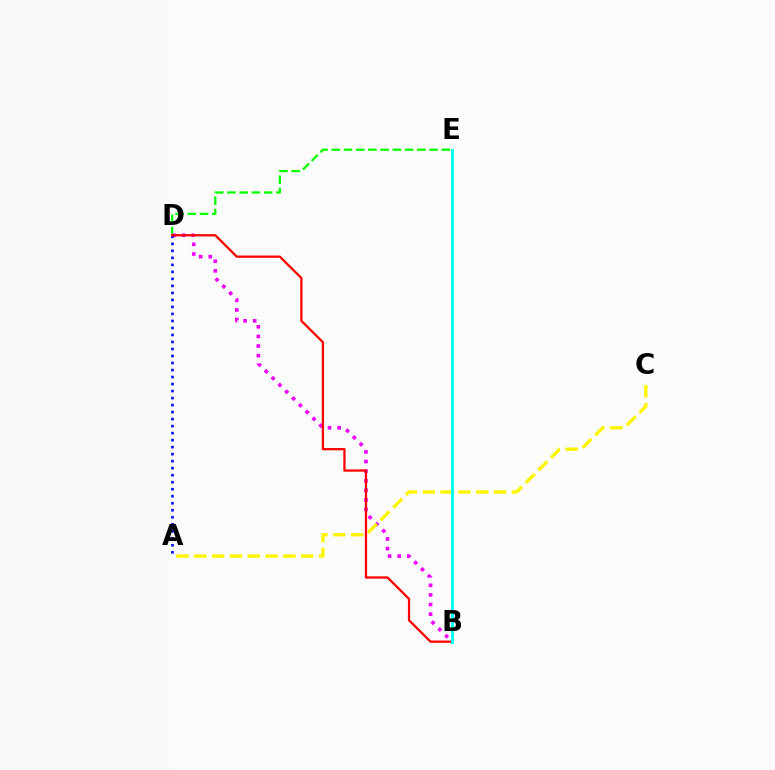{('D', 'E'): [{'color': '#08ff00', 'line_style': 'dashed', 'thickness': 1.66}], ('B', 'D'): [{'color': '#ee00ff', 'line_style': 'dotted', 'thickness': 2.61}, {'color': '#ff0000', 'line_style': 'solid', 'thickness': 1.63}], ('A', 'C'): [{'color': '#fcf500', 'line_style': 'dashed', 'thickness': 2.42}], ('A', 'D'): [{'color': '#0010ff', 'line_style': 'dotted', 'thickness': 1.9}], ('B', 'E'): [{'color': '#00fff6', 'line_style': 'solid', 'thickness': 2.08}]}